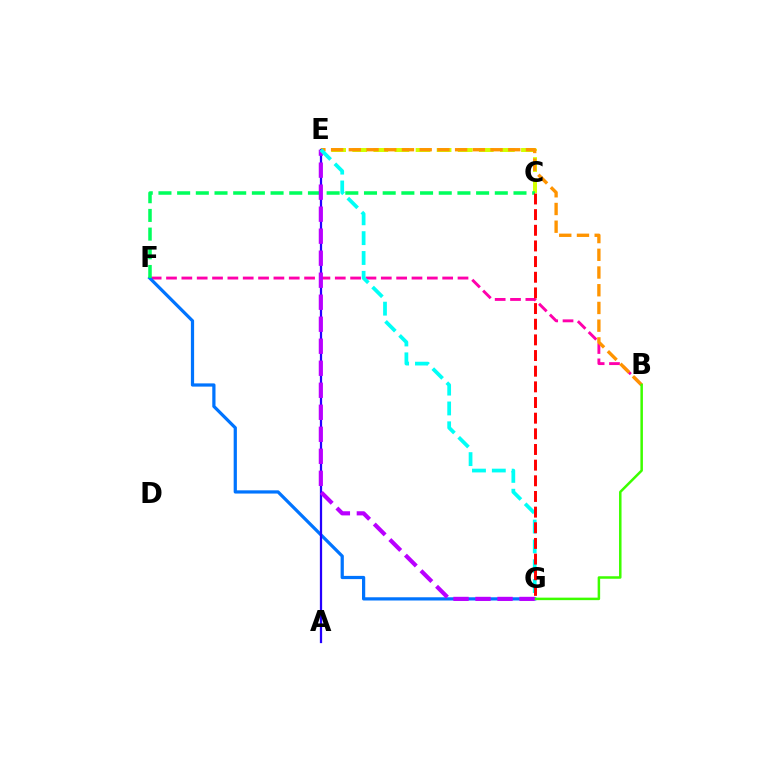{('C', 'E'): [{'color': '#d1ff00', 'line_style': 'dashed', 'thickness': 2.87}], ('B', 'F'): [{'color': '#ff00ac', 'line_style': 'dashed', 'thickness': 2.08}], ('B', 'E'): [{'color': '#ff9400', 'line_style': 'dashed', 'thickness': 2.41}], ('F', 'G'): [{'color': '#0074ff', 'line_style': 'solid', 'thickness': 2.32}], ('B', 'G'): [{'color': '#3dff00', 'line_style': 'solid', 'thickness': 1.8}], ('C', 'F'): [{'color': '#00ff5c', 'line_style': 'dashed', 'thickness': 2.54}], ('A', 'E'): [{'color': '#2500ff', 'line_style': 'solid', 'thickness': 1.62}], ('E', 'G'): [{'color': '#b900ff', 'line_style': 'dashed', 'thickness': 2.99}, {'color': '#00fff6', 'line_style': 'dashed', 'thickness': 2.7}], ('C', 'G'): [{'color': '#ff0000', 'line_style': 'dashed', 'thickness': 2.13}]}